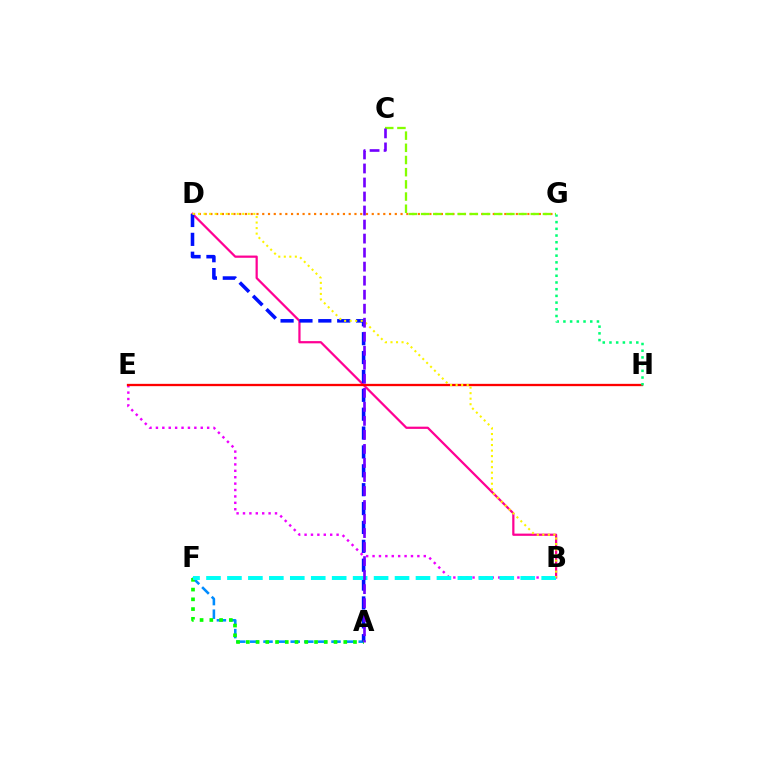{('A', 'F'): [{'color': '#008cff', 'line_style': 'dashed', 'thickness': 1.85}, {'color': '#08ff00', 'line_style': 'dotted', 'thickness': 2.65}], ('B', 'E'): [{'color': '#ee00ff', 'line_style': 'dotted', 'thickness': 1.74}], ('B', 'D'): [{'color': '#ff0094', 'line_style': 'solid', 'thickness': 1.61}, {'color': '#fcf500', 'line_style': 'dotted', 'thickness': 1.5}], ('E', 'H'): [{'color': '#ff0000', 'line_style': 'solid', 'thickness': 1.66}], ('D', 'G'): [{'color': '#ff7c00', 'line_style': 'dotted', 'thickness': 1.57}], ('A', 'D'): [{'color': '#0010ff', 'line_style': 'dashed', 'thickness': 2.56}], ('B', 'F'): [{'color': '#00fff6', 'line_style': 'dashed', 'thickness': 2.85}], ('C', 'G'): [{'color': '#84ff00', 'line_style': 'dashed', 'thickness': 1.66}], ('A', 'C'): [{'color': '#7200ff', 'line_style': 'dashed', 'thickness': 1.9}], ('G', 'H'): [{'color': '#00ff74', 'line_style': 'dotted', 'thickness': 1.82}]}